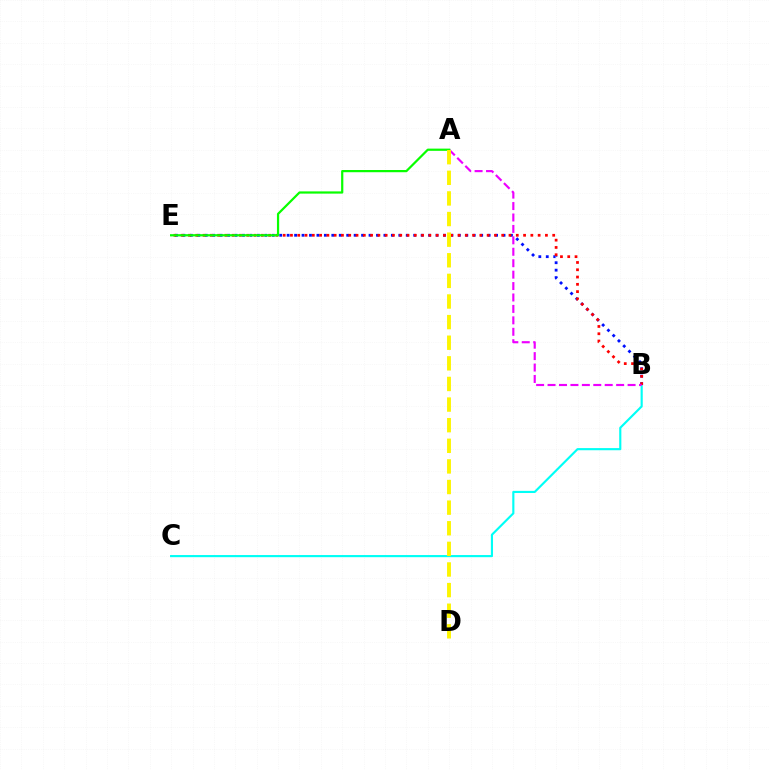{('B', 'E'): [{'color': '#0010ff', 'line_style': 'dotted', 'thickness': 2.02}, {'color': '#ff0000', 'line_style': 'dotted', 'thickness': 1.98}], ('B', 'C'): [{'color': '#00fff6', 'line_style': 'solid', 'thickness': 1.54}], ('A', 'B'): [{'color': '#ee00ff', 'line_style': 'dashed', 'thickness': 1.55}], ('A', 'E'): [{'color': '#08ff00', 'line_style': 'solid', 'thickness': 1.6}], ('A', 'D'): [{'color': '#fcf500', 'line_style': 'dashed', 'thickness': 2.8}]}